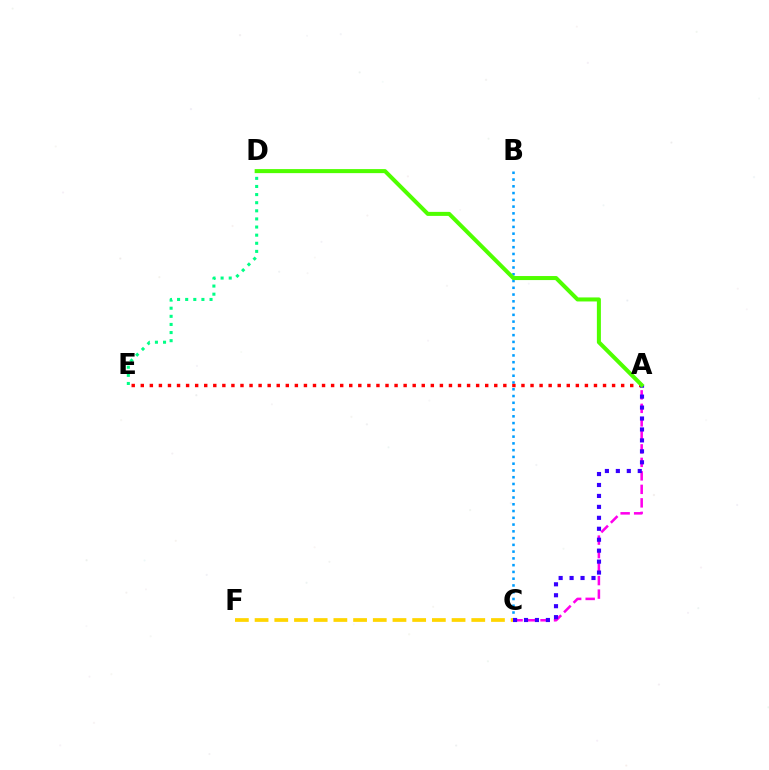{('A', 'E'): [{'color': '#ff0000', 'line_style': 'dotted', 'thickness': 2.46}], ('B', 'C'): [{'color': '#009eff', 'line_style': 'dotted', 'thickness': 1.84}], ('D', 'E'): [{'color': '#00ff86', 'line_style': 'dotted', 'thickness': 2.2}], ('A', 'C'): [{'color': '#ff00ed', 'line_style': 'dashed', 'thickness': 1.83}, {'color': '#3700ff', 'line_style': 'dotted', 'thickness': 2.97}], ('C', 'F'): [{'color': '#ffd500', 'line_style': 'dashed', 'thickness': 2.68}], ('A', 'D'): [{'color': '#4fff00', 'line_style': 'solid', 'thickness': 2.9}]}